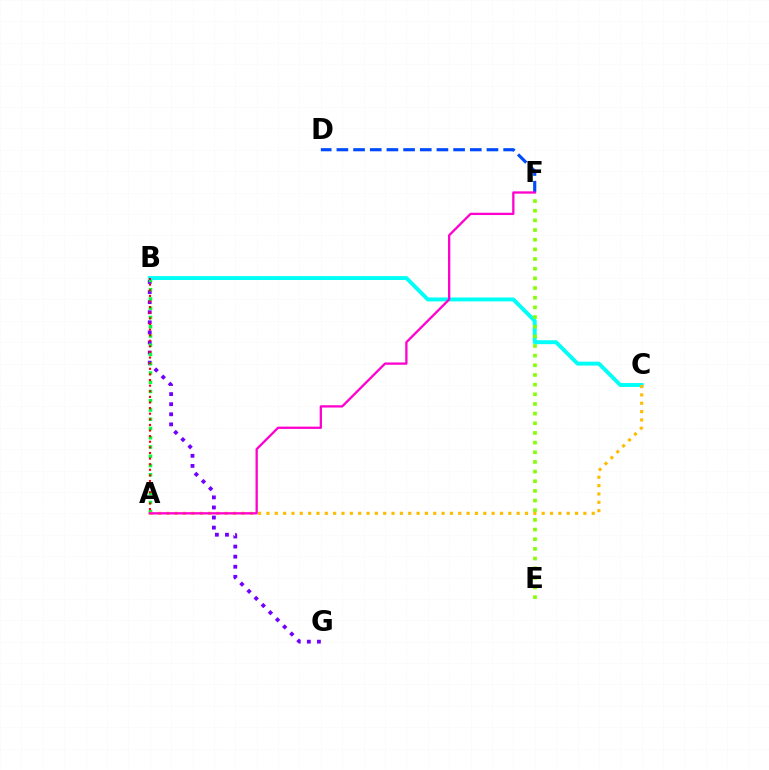{('B', 'G'): [{'color': '#7200ff', 'line_style': 'dotted', 'thickness': 2.74}], ('D', 'F'): [{'color': '#004bff', 'line_style': 'dashed', 'thickness': 2.27}], ('A', 'B'): [{'color': '#00ff39', 'line_style': 'dotted', 'thickness': 2.51}, {'color': '#ff0000', 'line_style': 'dotted', 'thickness': 1.52}], ('B', 'C'): [{'color': '#00fff6', 'line_style': 'solid', 'thickness': 2.81}], ('A', 'C'): [{'color': '#ffbd00', 'line_style': 'dotted', 'thickness': 2.27}], ('E', 'F'): [{'color': '#84ff00', 'line_style': 'dotted', 'thickness': 2.62}], ('A', 'F'): [{'color': '#ff00cf', 'line_style': 'solid', 'thickness': 1.65}]}